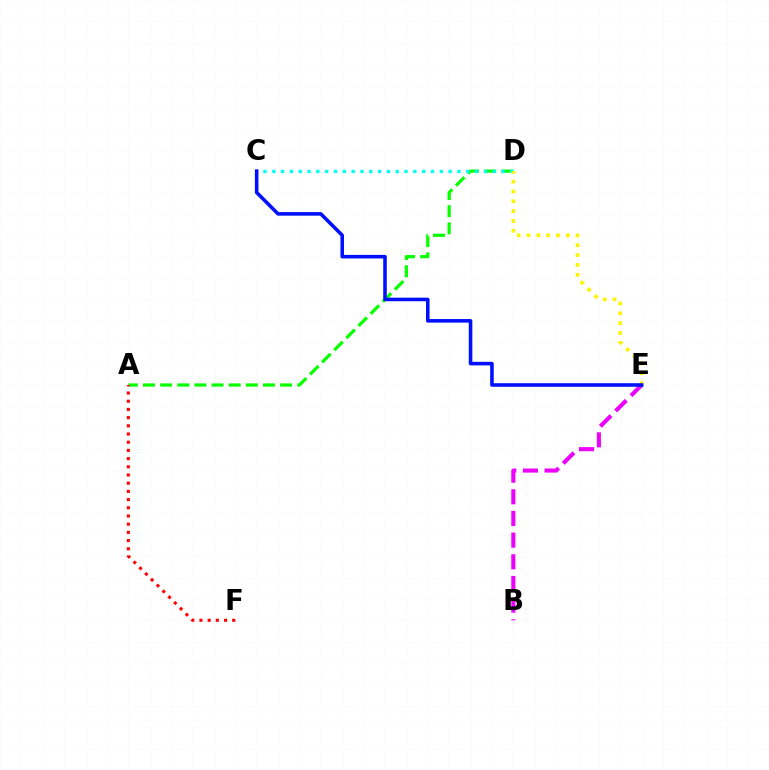{('A', 'D'): [{'color': '#08ff00', 'line_style': 'dashed', 'thickness': 2.33}], ('C', 'D'): [{'color': '#00fff6', 'line_style': 'dotted', 'thickness': 2.4}], ('D', 'E'): [{'color': '#fcf500', 'line_style': 'dotted', 'thickness': 2.67}], ('B', 'E'): [{'color': '#ee00ff', 'line_style': 'dashed', 'thickness': 2.94}], ('A', 'F'): [{'color': '#ff0000', 'line_style': 'dotted', 'thickness': 2.23}], ('C', 'E'): [{'color': '#0010ff', 'line_style': 'solid', 'thickness': 2.57}]}